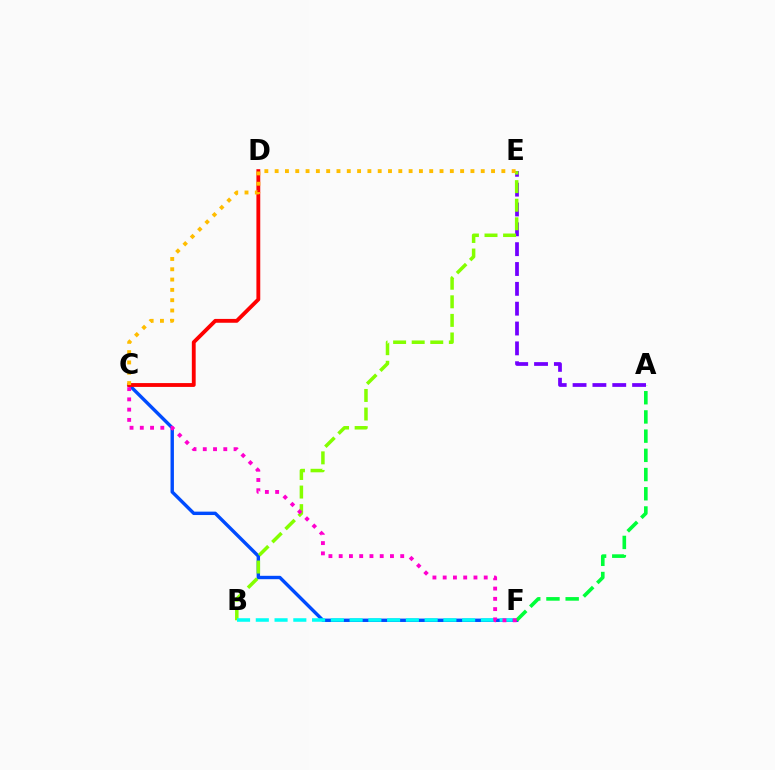{('C', 'F'): [{'color': '#004bff', 'line_style': 'solid', 'thickness': 2.45}, {'color': '#ff00cf', 'line_style': 'dotted', 'thickness': 2.79}], ('A', 'F'): [{'color': '#00ff39', 'line_style': 'dashed', 'thickness': 2.61}], ('A', 'E'): [{'color': '#7200ff', 'line_style': 'dashed', 'thickness': 2.7}], ('B', 'E'): [{'color': '#84ff00', 'line_style': 'dashed', 'thickness': 2.52}], ('B', 'F'): [{'color': '#00fff6', 'line_style': 'dashed', 'thickness': 2.55}], ('C', 'D'): [{'color': '#ff0000', 'line_style': 'solid', 'thickness': 2.76}], ('C', 'E'): [{'color': '#ffbd00', 'line_style': 'dotted', 'thickness': 2.8}]}